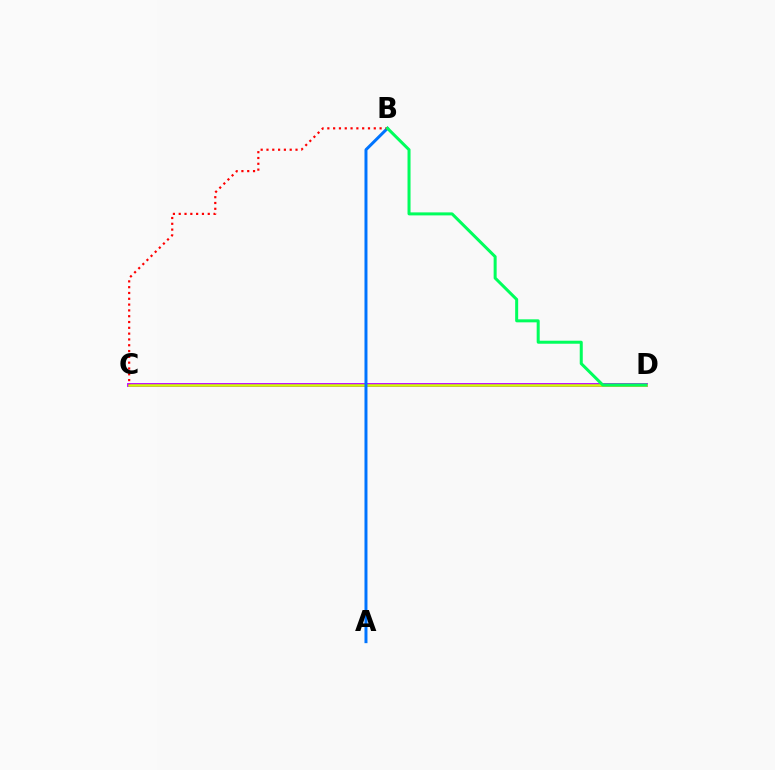{('C', 'D'): [{'color': '#b900ff', 'line_style': 'solid', 'thickness': 2.76}, {'color': '#d1ff00', 'line_style': 'solid', 'thickness': 1.81}], ('A', 'B'): [{'color': '#0074ff', 'line_style': 'solid', 'thickness': 2.14}], ('B', 'C'): [{'color': '#ff0000', 'line_style': 'dotted', 'thickness': 1.58}], ('B', 'D'): [{'color': '#00ff5c', 'line_style': 'solid', 'thickness': 2.17}]}